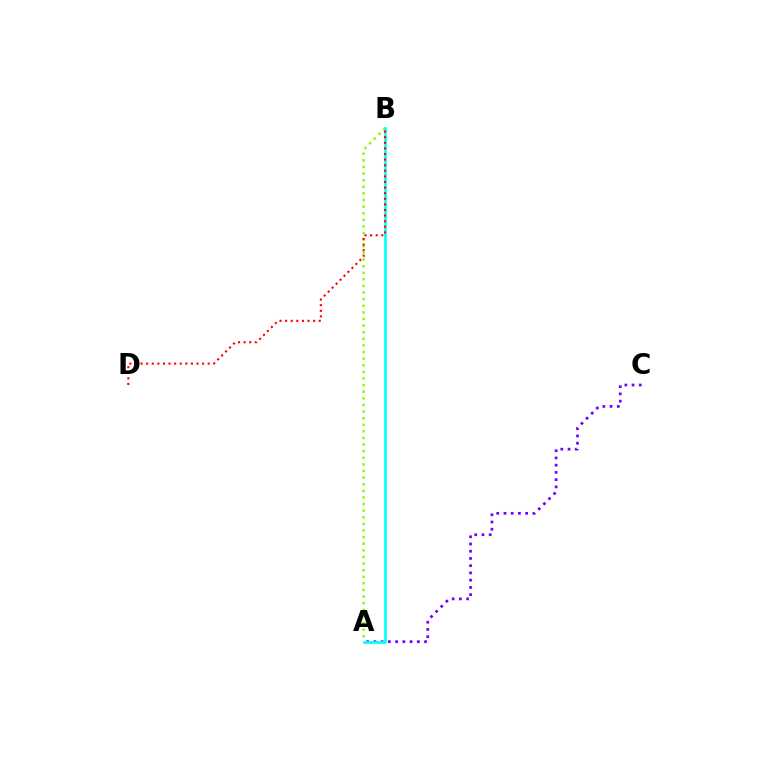{('A', 'C'): [{'color': '#7200ff', 'line_style': 'dotted', 'thickness': 1.96}], ('A', 'B'): [{'color': '#84ff00', 'line_style': 'dotted', 'thickness': 1.8}, {'color': '#00fff6', 'line_style': 'solid', 'thickness': 1.92}], ('B', 'D'): [{'color': '#ff0000', 'line_style': 'dotted', 'thickness': 1.52}]}